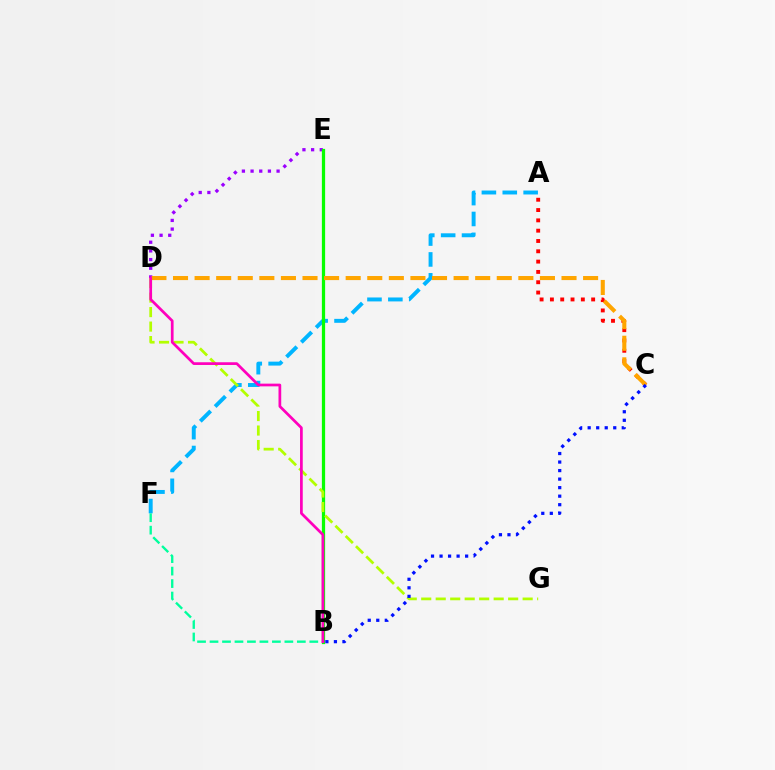{('A', 'F'): [{'color': '#00b5ff', 'line_style': 'dashed', 'thickness': 2.84}], ('A', 'C'): [{'color': '#ff0000', 'line_style': 'dotted', 'thickness': 2.8}], ('D', 'E'): [{'color': '#9b00ff', 'line_style': 'dotted', 'thickness': 2.36}], ('B', 'E'): [{'color': '#08ff00', 'line_style': 'solid', 'thickness': 2.34}], ('B', 'F'): [{'color': '#00ff9d', 'line_style': 'dashed', 'thickness': 1.69}], ('D', 'G'): [{'color': '#b3ff00', 'line_style': 'dashed', 'thickness': 1.97}], ('C', 'D'): [{'color': '#ffa500', 'line_style': 'dashed', 'thickness': 2.93}], ('B', 'D'): [{'color': '#ff00bd', 'line_style': 'solid', 'thickness': 1.96}], ('B', 'C'): [{'color': '#0010ff', 'line_style': 'dotted', 'thickness': 2.32}]}